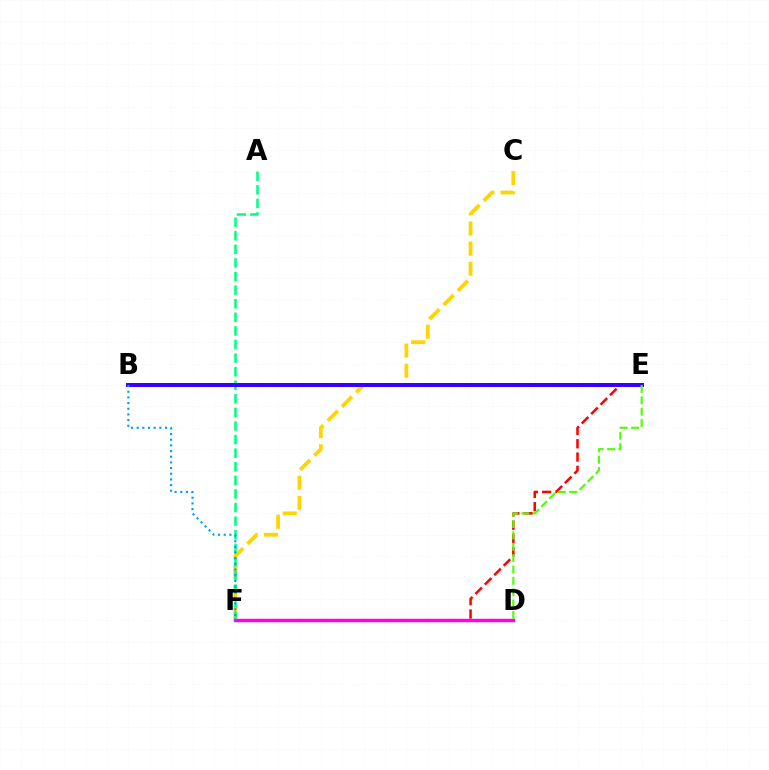{('C', 'F'): [{'color': '#ffd500', 'line_style': 'dashed', 'thickness': 2.74}], ('A', 'F'): [{'color': '#00ff86', 'line_style': 'dashed', 'thickness': 1.85}], ('E', 'F'): [{'color': '#ff0000', 'line_style': 'dashed', 'thickness': 1.81}], ('B', 'E'): [{'color': '#3700ff', 'line_style': 'solid', 'thickness': 2.87}], ('D', 'F'): [{'color': '#ff00ed', 'line_style': 'solid', 'thickness': 2.49}], ('B', 'F'): [{'color': '#009eff', 'line_style': 'dotted', 'thickness': 1.54}], ('D', 'E'): [{'color': '#4fff00', 'line_style': 'dashed', 'thickness': 1.54}]}